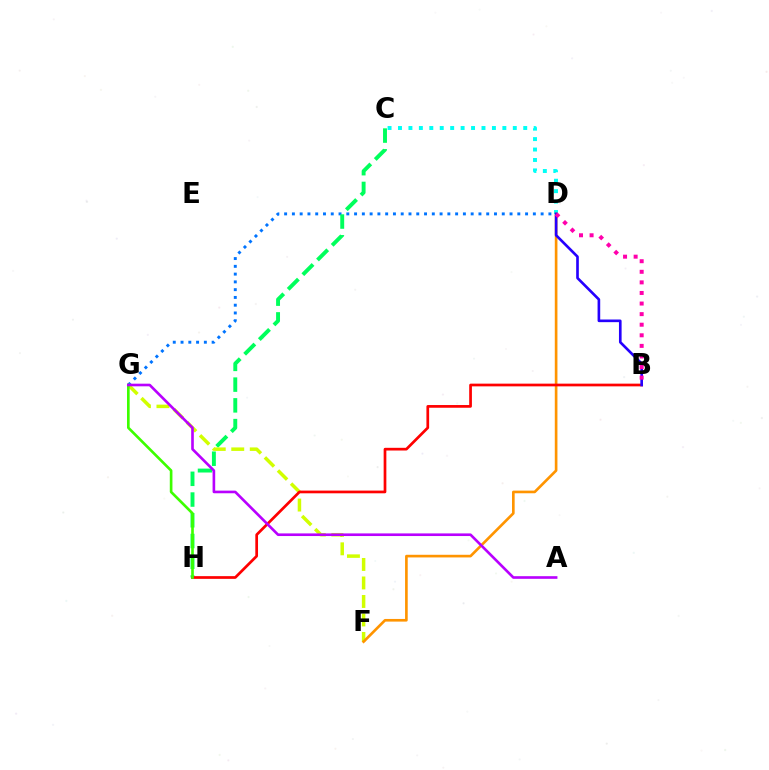{('D', 'G'): [{'color': '#0074ff', 'line_style': 'dotted', 'thickness': 2.11}], ('C', 'H'): [{'color': '#00ff5c', 'line_style': 'dashed', 'thickness': 2.82}], ('F', 'G'): [{'color': '#d1ff00', 'line_style': 'dashed', 'thickness': 2.51}], ('C', 'D'): [{'color': '#00fff6', 'line_style': 'dotted', 'thickness': 2.84}], ('D', 'F'): [{'color': '#ff9400', 'line_style': 'solid', 'thickness': 1.91}], ('B', 'H'): [{'color': '#ff0000', 'line_style': 'solid', 'thickness': 1.95}], ('G', 'H'): [{'color': '#3dff00', 'line_style': 'solid', 'thickness': 1.91}], ('B', 'D'): [{'color': '#2500ff', 'line_style': 'solid', 'thickness': 1.9}, {'color': '#ff00ac', 'line_style': 'dotted', 'thickness': 2.88}], ('A', 'G'): [{'color': '#b900ff', 'line_style': 'solid', 'thickness': 1.89}]}